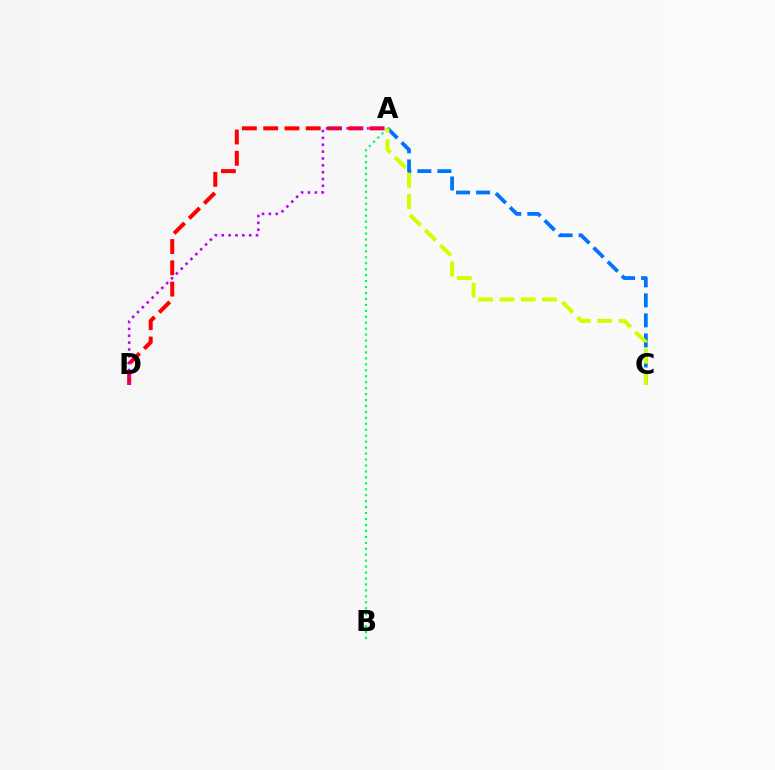{('A', 'D'): [{'color': '#ff0000', 'line_style': 'dashed', 'thickness': 2.89}, {'color': '#b900ff', 'line_style': 'dotted', 'thickness': 1.86}], ('A', 'C'): [{'color': '#0074ff', 'line_style': 'dashed', 'thickness': 2.72}, {'color': '#d1ff00', 'line_style': 'dashed', 'thickness': 2.9}], ('A', 'B'): [{'color': '#00ff5c', 'line_style': 'dotted', 'thickness': 1.62}]}